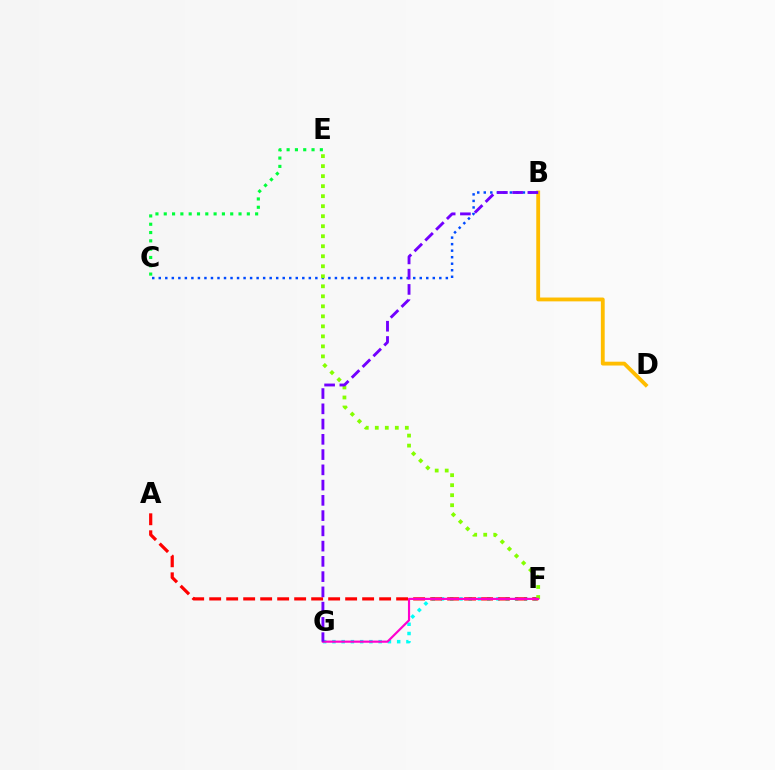{('F', 'G'): [{'color': '#00fff6', 'line_style': 'dotted', 'thickness': 2.51}, {'color': '#ff00cf', 'line_style': 'solid', 'thickness': 1.56}], ('B', 'C'): [{'color': '#004bff', 'line_style': 'dotted', 'thickness': 1.77}], ('A', 'F'): [{'color': '#ff0000', 'line_style': 'dashed', 'thickness': 2.31}], ('B', 'D'): [{'color': '#ffbd00', 'line_style': 'solid', 'thickness': 2.76}], ('E', 'F'): [{'color': '#84ff00', 'line_style': 'dotted', 'thickness': 2.72}], ('C', 'E'): [{'color': '#00ff39', 'line_style': 'dotted', 'thickness': 2.26}], ('B', 'G'): [{'color': '#7200ff', 'line_style': 'dashed', 'thickness': 2.07}]}